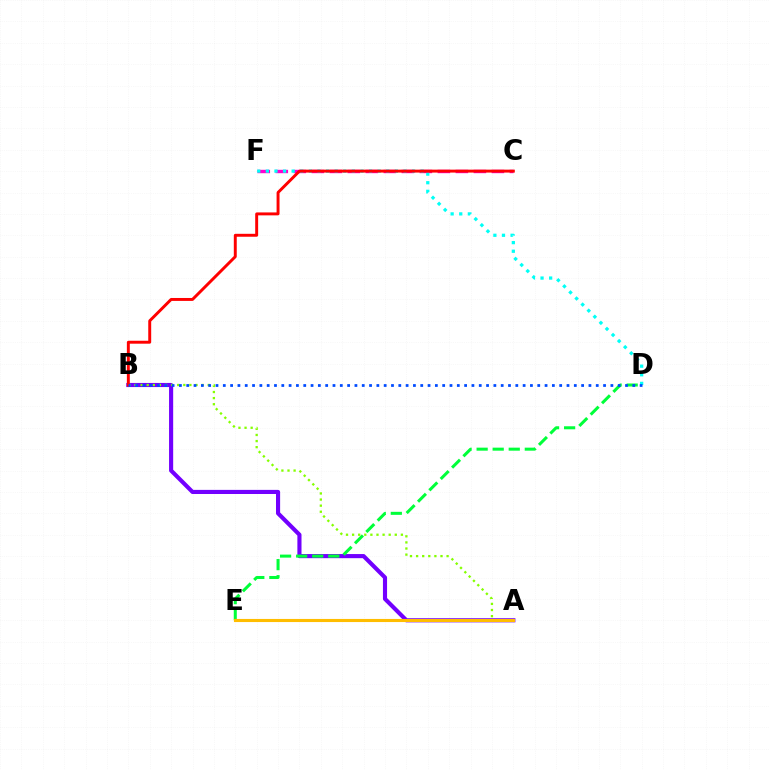{('A', 'B'): [{'color': '#7200ff', 'line_style': 'solid', 'thickness': 2.97}, {'color': '#84ff00', 'line_style': 'dotted', 'thickness': 1.66}], ('C', 'F'): [{'color': '#ff00cf', 'line_style': 'dashed', 'thickness': 2.45}], ('D', 'F'): [{'color': '#00fff6', 'line_style': 'dotted', 'thickness': 2.34}], ('D', 'E'): [{'color': '#00ff39', 'line_style': 'dashed', 'thickness': 2.18}], ('B', 'C'): [{'color': '#ff0000', 'line_style': 'solid', 'thickness': 2.11}], ('A', 'E'): [{'color': '#ffbd00', 'line_style': 'solid', 'thickness': 2.24}], ('B', 'D'): [{'color': '#004bff', 'line_style': 'dotted', 'thickness': 1.99}]}